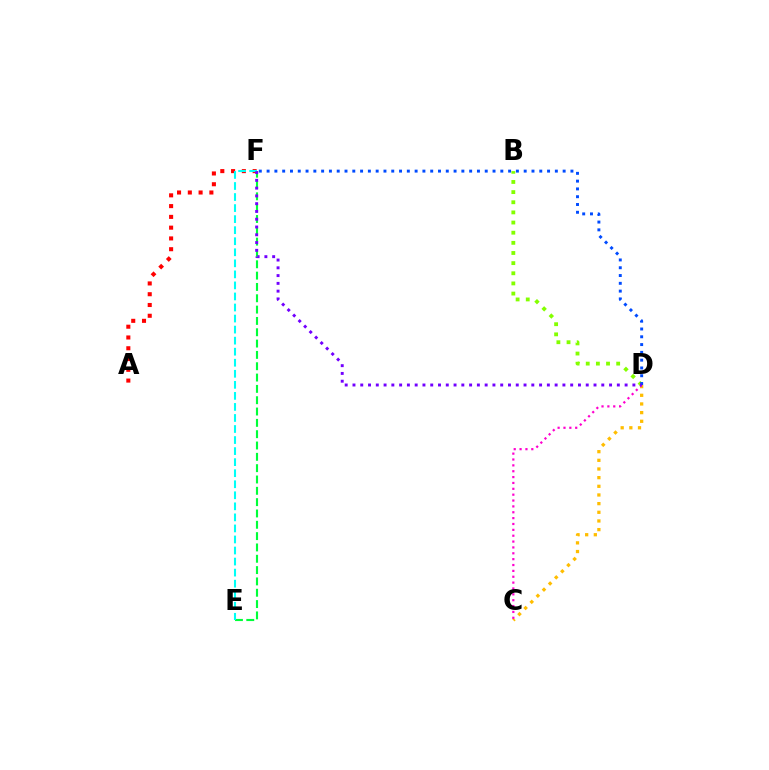{('A', 'F'): [{'color': '#ff0000', 'line_style': 'dotted', 'thickness': 2.93}], ('E', 'F'): [{'color': '#00ff39', 'line_style': 'dashed', 'thickness': 1.54}, {'color': '#00fff6', 'line_style': 'dashed', 'thickness': 1.5}], ('C', 'D'): [{'color': '#ffbd00', 'line_style': 'dotted', 'thickness': 2.35}, {'color': '#ff00cf', 'line_style': 'dotted', 'thickness': 1.59}], ('B', 'D'): [{'color': '#84ff00', 'line_style': 'dotted', 'thickness': 2.76}], ('D', 'F'): [{'color': '#004bff', 'line_style': 'dotted', 'thickness': 2.12}, {'color': '#7200ff', 'line_style': 'dotted', 'thickness': 2.11}]}